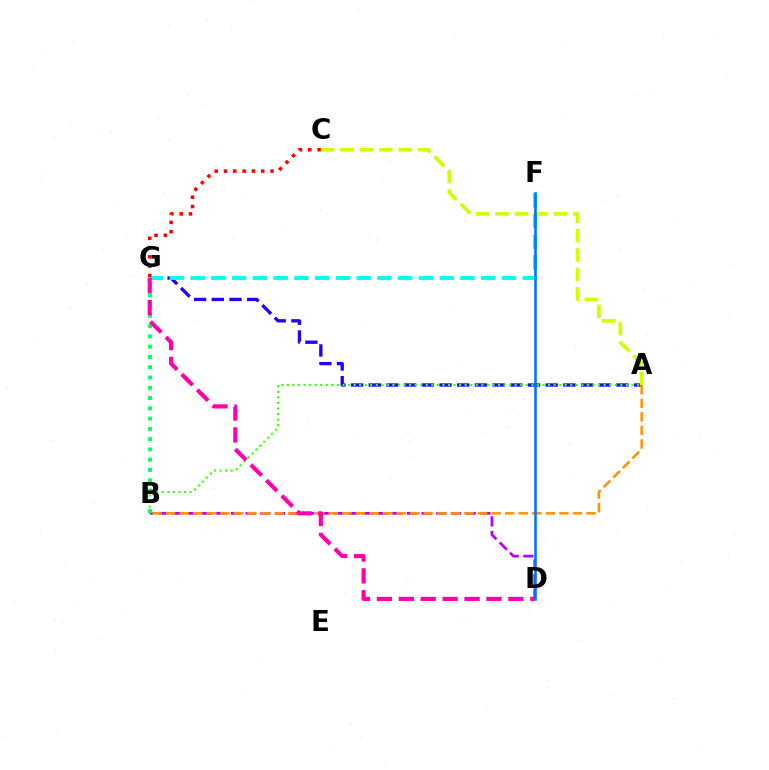{('A', 'G'): [{'color': '#2500ff', 'line_style': 'dashed', 'thickness': 2.4}], ('B', 'D'): [{'color': '#b900ff', 'line_style': 'dashed', 'thickness': 1.99}], ('A', 'B'): [{'color': '#3dff00', 'line_style': 'dotted', 'thickness': 1.51}, {'color': '#ff9400', 'line_style': 'dashed', 'thickness': 1.84}], ('A', 'C'): [{'color': '#d1ff00', 'line_style': 'dashed', 'thickness': 2.64}], ('B', 'G'): [{'color': '#00ff5c', 'line_style': 'dotted', 'thickness': 2.79}], ('F', 'G'): [{'color': '#00fff6', 'line_style': 'dashed', 'thickness': 2.82}], ('C', 'G'): [{'color': '#ff0000', 'line_style': 'dotted', 'thickness': 2.53}], ('D', 'G'): [{'color': '#ff00ac', 'line_style': 'dashed', 'thickness': 2.98}], ('D', 'F'): [{'color': '#0074ff', 'line_style': 'solid', 'thickness': 1.86}]}